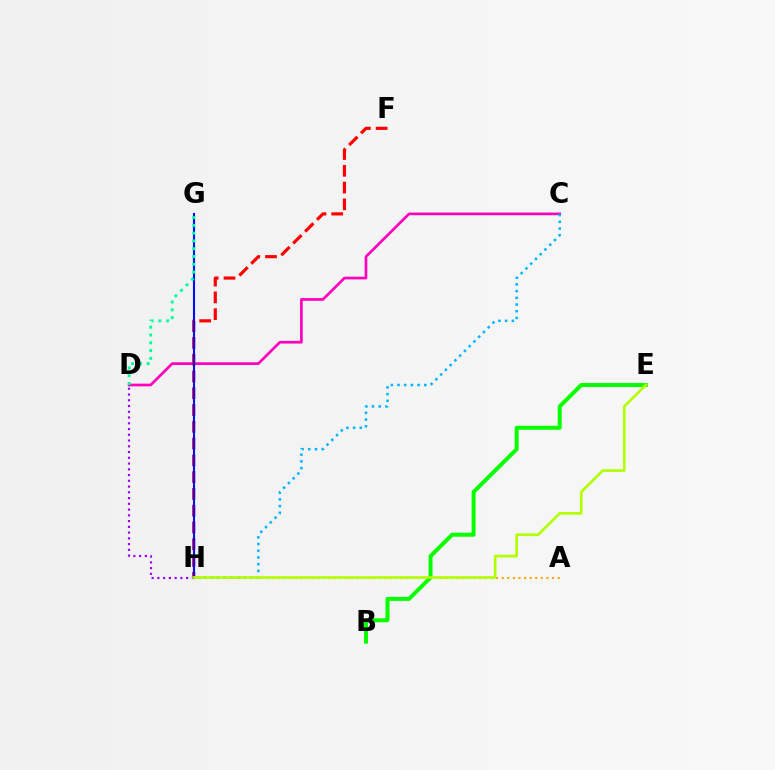{('A', 'H'): [{'color': '#ffa500', 'line_style': 'dotted', 'thickness': 1.52}], ('C', 'D'): [{'color': '#ff00bd', 'line_style': 'solid', 'thickness': 1.95}], ('C', 'H'): [{'color': '#00b5ff', 'line_style': 'dotted', 'thickness': 1.82}], ('F', 'H'): [{'color': '#ff0000', 'line_style': 'dashed', 'thickness': 2.28}], ('G', 'H'): [{'color': '#0010ff', 'line_style': 'solid', 'thickness': 1.51}], ('B', 'E'): [{'color': '#08ff00', 'line_style': 'solid', 'thickness': 2.88}], ('D', 'H'): [{'color': '#9b00ff', 'line_style': 'dotted', 'thickness': 1.56}], ('D', 'G'): [{'color': '#00ff9d', 'line_style': 'dotted', 'thickness': 2.11}], ('E', 'H'): [{'color': '#b3ff00', 'line_style': 'solid', 'thickness': 1.93}]}